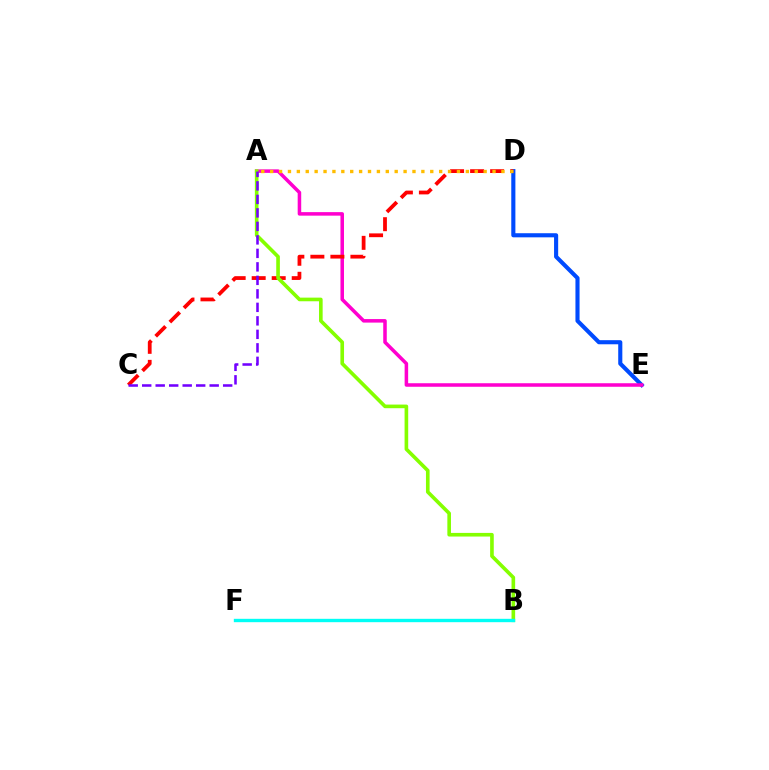{('D', 'E'): [{'color': '#004bff', 'line_style': 'solid', 'thickness': 2.96}], ('A', 'E'): [{'color': '#ff00cf', 'line_style': 'solid', 'thickness': 2.54}], ('C', 'D'): [{'color': '#ff0000', 'line_style': 'dashed', 'thickness': 2.72}], ('A', 'D'): [{'color': '#ffbd00', 'line_style': 'dotted', 'thickness': 2.42}], ('B', 'F'): [{'color': '#00ff39', 'line_style': 'dotted', 'thickness': 1.82}, {'color': '#00fff6', 'line_style': 'solid', 'thickness': 2.43}], ('A', 'B'): [{'color': '#84ff00', 'line_style': 'solid', 'thickness': 2.61}], ('A', 'C'): [{'color': '#7200ff', 'line_style': 'dashed', 'thickness': 1.83}]}